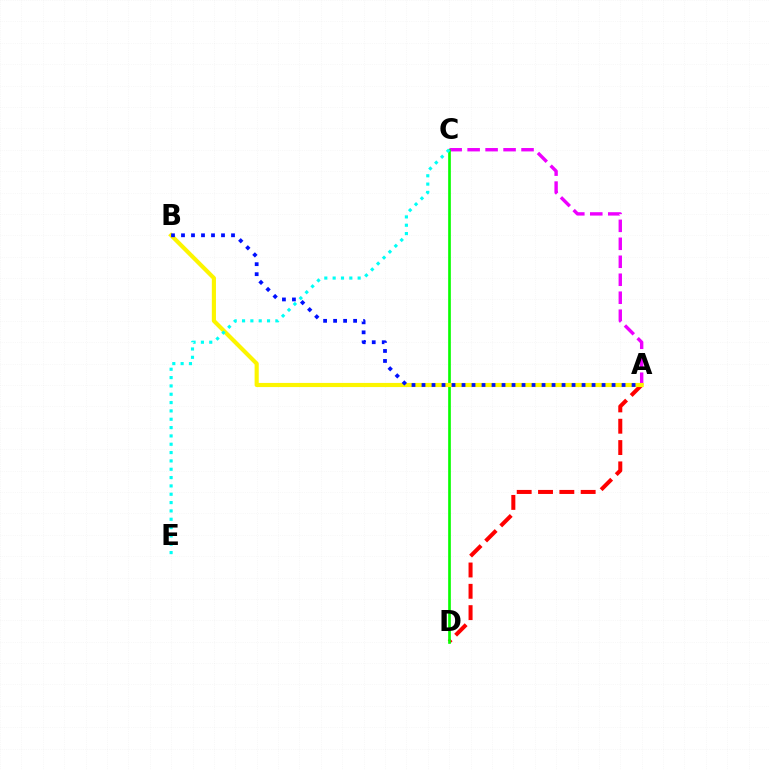{('A', 'D'): [{'color': '#ff0000', 'line_style': 'dashed', 'thickness': 2.9}], ('A', 'C'): [{'color': '#ee00ff', 'line_style': 'dashed', 'thickness': 2.44}], ('C', 'D'): [{'color': '#08ff00', 'line_style': 'solid', 'thickness': 1.93}], ('A', 'B'): [{'color': '#fcf500', 'line_style': 'solid', 'thickness': 2.97}, {'color': '#0010ff', 'line_style': 'dotted', 'thickness': 2.72}], ('C', 'E'): [{'color': '#00fff6', 'line_style': 'dotted', 'thickness': 2.26}]}